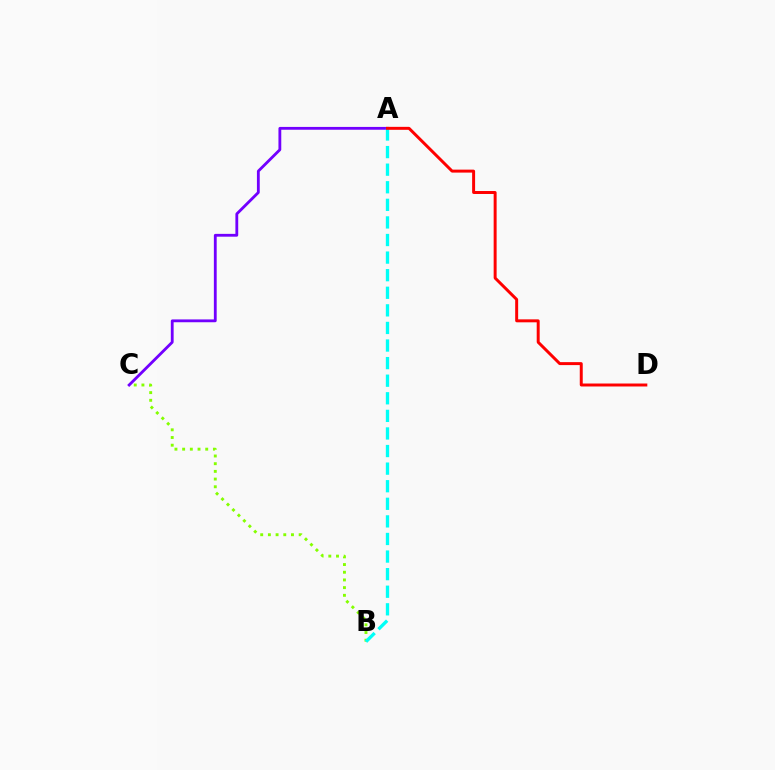{('B', 'C'): [{'color': '#84ff00', 'line_style': 'dotted', 'thickness': 2.09}], ('A', 'C'): [{'color': '#7200ff', 'line_style': 'solid', 'thickness': 2.03}], ('A', 'B'): [{'color': '#00fff6', 'line_style': 'dashed', 'thickness': 2.39}], ('A', 'D'): [{'color': '#ff0000', 'line_style': 'solid', 'thickness': 2.13}]}